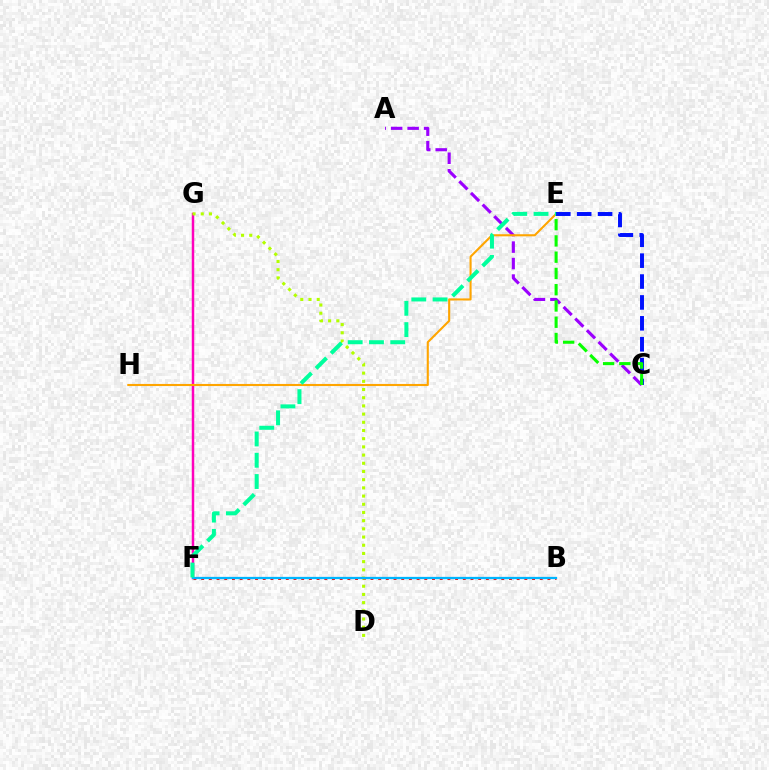{('F', 'G'): [{'color': '#ff00bd', 'line_style': 'solid', 'thickness': 1.78}], ('B', 'F'): [{'color': '#ff0000', 'line_style': 'dotted', 'thickness': 2.09}, {'color': '#00b5ff', 'line_style': 'solid', 'thickness': 1.63}], ('A', 'C'): [{'color': '#9b00ff', 'line_style': 'dashed', 'thickness': 2.24}], ('E', 'H'): [{'color': '#ffa500', 'line_style': 'solid', 'thickness': 1.51}], ('D', 'G'): [{'color': '#b3ff00', 'line_style': 'dotted', 'thickness': 2.23}], ('E', 'F'): [{'color': '#00ff9d', 'line_style': 'dashed', 'thickness': 2.89}], ('C', 'E'): [{'color': '#0010ff', 'line_style': 'dashed', 'thickness': 2.84}, {'color': '#08ff00', 'line_style': 'dashed', 'thickness': 2.21}]}